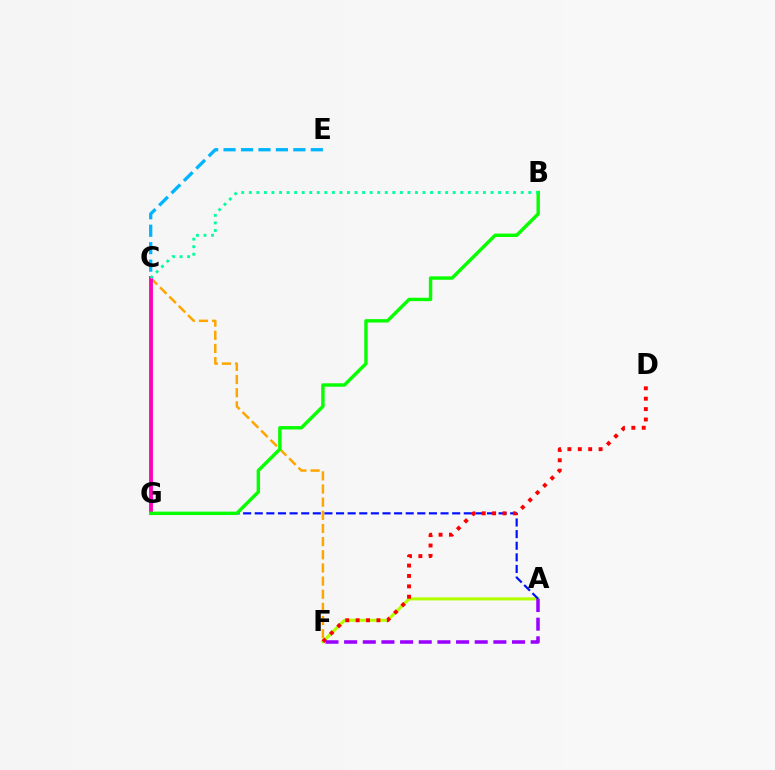{('A', 'F'): [{'color': '#b3ff00', 'line_style': 'solid', 'thickness': 2.21}, {'color': '#9b00ff', 'line_style': 'dashed', 'thickness': 2.53}], ('A', 'G'): [{'color': '#0010ff', 'line_style': 'dashed', 'thickness': 1.58}], ('D', 'F'): [{'color': '#ff0000', 'line_style': 'dotted', 'thickness': 2.82}], ('C', 'F'): [{'color': '#ffa500', 'line_style': 'dashed', 'thickness': 1.79}], ('C', 'E'): [{'color': '#00b5ff', 'line_style': 'dashed', 'thickness': 2.37}], ('C', 'G'): [{'color': '#ff00bd', 'line_style': 'solid', 'thickness': 2.76}], ('B', 'G'): [{'color': '#08ff00', 'line_style': 'solid', 'thickness': 2.46}], ('B', 'C'): [{'color': '#00ff9d', 'line_style': 'dotted', 'thickness': 2.05}]}